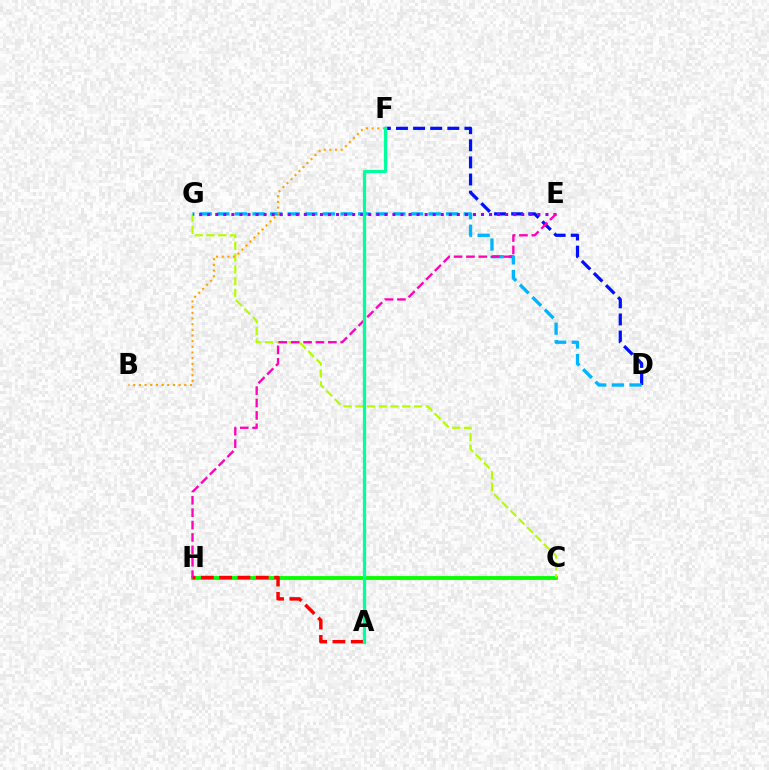{('D', 'F'): [{'color': '#0010ff', 'line_style': 'dashed', 'thickness': 2.32}], ('C', 'H'): [{'color': '#08ff00', 'line_style': 'solid', 'thickness': 2.77}], ('C', 'G'): [{'color': '#b3ff00', 'line_style': 'dashed', 'thickness': 1.6}], ('D', 'G'): [{'color': '#00b5ff', 'line_style': 'dashed', 'thickness': 2.39}], ('A', 'H'): [{'color': '#ff0000', 'line_style': 'dashed', 'thickness': 2.49}], ('E', 'G'): [{'color': '#9b00ff', 'line_style': 'dotted', 'thickness': 2.19}], ('E', 'H'): [{'color': '#ff00bd', 'line_style': 'dashed', 'thickness': 1.68}], ('B', 'F'): [{'color': '#ffa500', 'line_style': 'dotted', 'thickness': 1.54}], ('A', 'F'): [{'color': '#00ff9d', 'line_style': 'solid', 'thickness': 2.34}]}